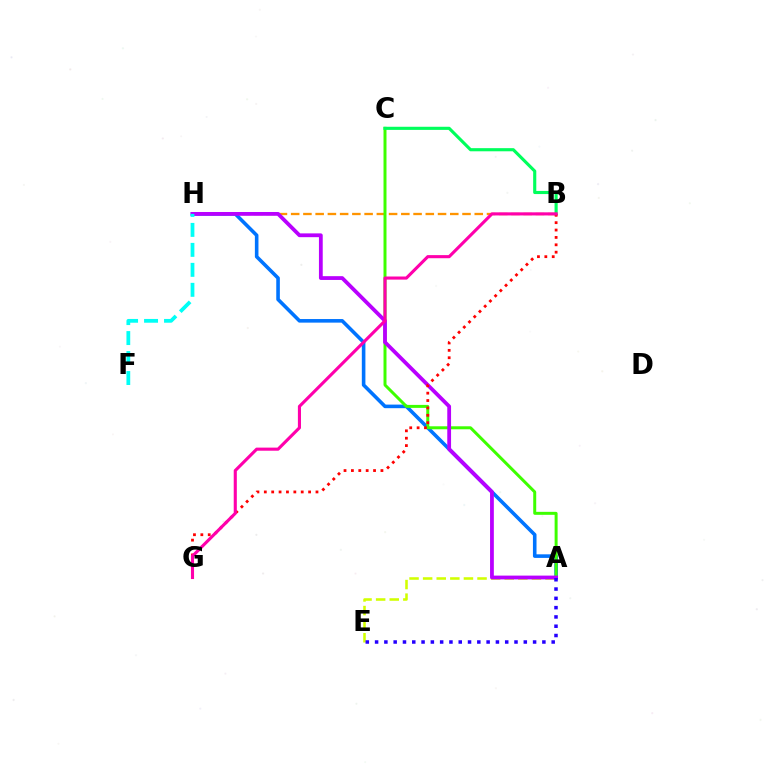{('B', 'H'): [{'color': '#ff9400', 'line_style': 'dashed', 'thickness': 1.66}], ('A', 'H'): [{'color': '#0074ff', 'line_style': 'solid', 'thickness': 2.58}, {'color': '#b900ff', 'line_style': 'solid', 'thickness': 2.73}], ('A', 'C'): [{'color': '#3dff00', 'line_style': 'solid', 'thickness': 2.15}], ('A', 'E'): [{'color': '#d1ff00', 'line_style': 'dashed', 'thickness': 1.85}, {'color': '#2500ff', 'line_style': 'dotted', 'thickness': 2.53}], ('B', 'C'): [{'color': '#00ff5c', 'line_style': 'solid', 'thickness': 2.25}], ('F', 'H'): [{'color': '#00fff6', 'line_style': 'dashed', 'thickness': 2.71}], ('B', 'G'): [{'color': '#ff0000', 'line_style': 'dotted', 'thickness': 2.01}, {'color': '#ff00ac', 'line_style': 'solid', 'thickness': 2.24}]}